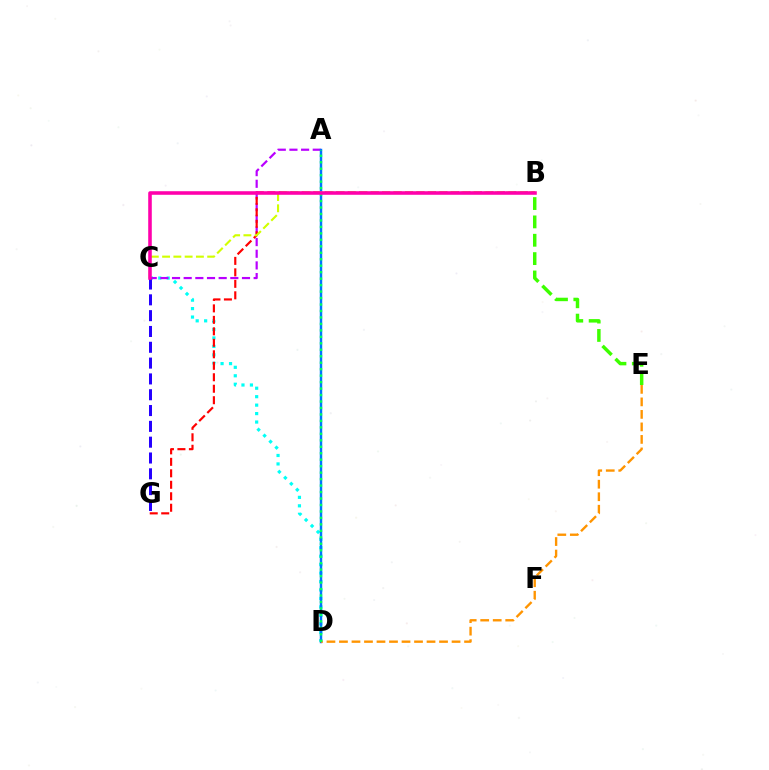{('C', 'D'): [{'color': '#00fff6', 'line_style': 'dotted', 'thickness': 2.3}], ('A', 'C'): [{'color': '#b900ff', 'line_style': 'dashed', 'thickness': 1.58}], ('B', 'G'): [{'color': '#ff0000', 'line_style': 'dashed', 'thickness': 1.56}], ('A', 'D'): [{'color': '#0074ff', 'line_style': 'solid', 'thickness': 1.77}, {'color': '#00ff5c', 'line_style': 'dotted', 'thickness': 1.76}], ('D', 'E'): [{'color': '#ff9400', 'line_style': 'dashed', 'thickness': 1.7}], ('C', 'G'): [{'color': '#2500ff', 'line_style': 'dashed', 'thickness': 2.15}], ('B', 'E'): [{'color': '#3dff00', 'line_style': 'dashed', 'thickness': 2.49}], ('B', 'C'): [{'color': '#d1ff00', 'line_style': 'dashed', 'thickness': 1.53}, {'color': '#ff00ac', 'line_style': 'solid', 'thickness': 2.57}]}